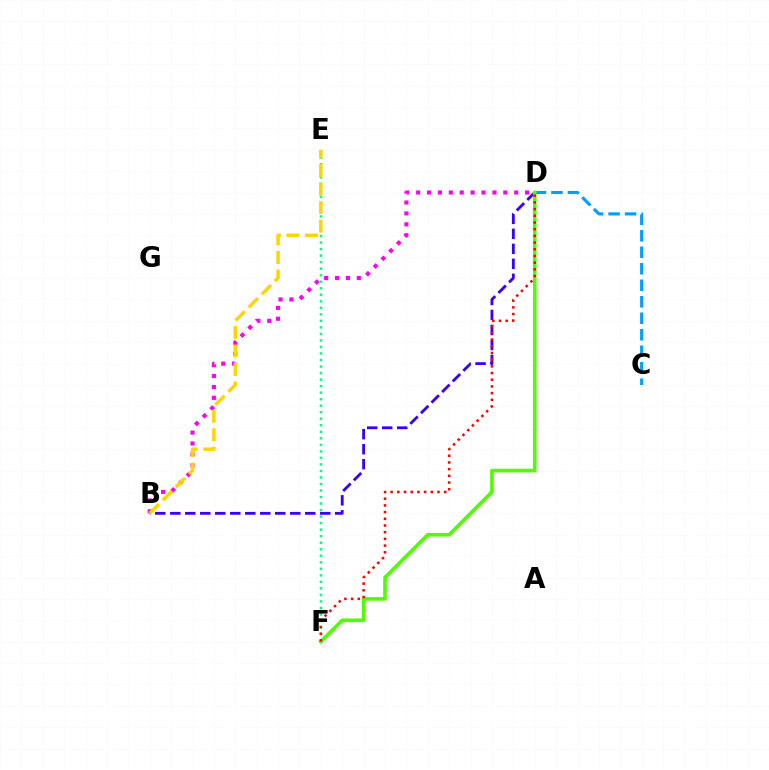{('B', 'D'): [{'color': '#ff00ed', 'line_style': 'dotted', 'thickness': 2.96}, {'color': '#3700ff', 'line_style': 'dashed', 'thickness': 2.04}], ('C', 'D'): [{'color': '#009eff', 'line_style': 'dashed', 'thickness': 2.24}], ('E', 'F'): [{'color': '#00ff86', 'line_style': 'dotted', 'thickness': 1.77}], ('B', 'E'): [{'color': '#ffd500', 'line_style': 'dashed', 'thickness': 2.52}], ('D', 'F'): [{'color': '#4fff00', 'line_style': 'solid', 'thickness': 2.61}, {'color': '#ff0000', 'line_style': 'dotted', 'thickness': 1.82}]}